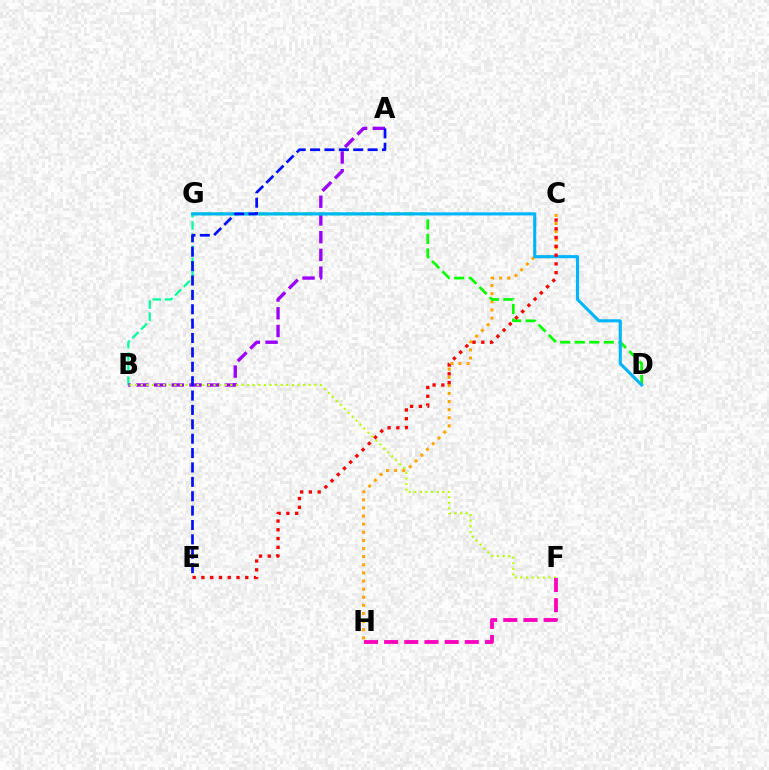{('B', 'G'): [{'color': '#00ff9d', 'line_style': 'dashed', 'thickness': 1.65}], ('C', 'H'): [{'color': '#ffa500', 'line_style': 'dotted', 'thickness': 2.21}], ('A', 'B'): [{'color': '#9b00ff', 'line_style': 'dashed', 'thickness': 2.41}], ('B', 'F'): [{'color': '#b3ff00', 'line_style': 'dotted', 'thickness': 1.52}], ('D', 'G'): [{'color': '#08ff00', 'line_style': 'dashed', 'thickness': 1.97}, {'color': '#00b5ff', 'line_style': 'solid', 'thickness': 2.24}], ('A', 'E'): [{'color': '#0010ff', 'line_style': 'dashed', 'thickness': 1.95}], ('C', 'E'): [{'color': '#ff0000', 'line_style': 'dotted', 'thickness': 2.38}], ('F', 'H'): [{'color': '#ff00bd', 'line_style': 'dashed', 'thickness': 2.74}]}